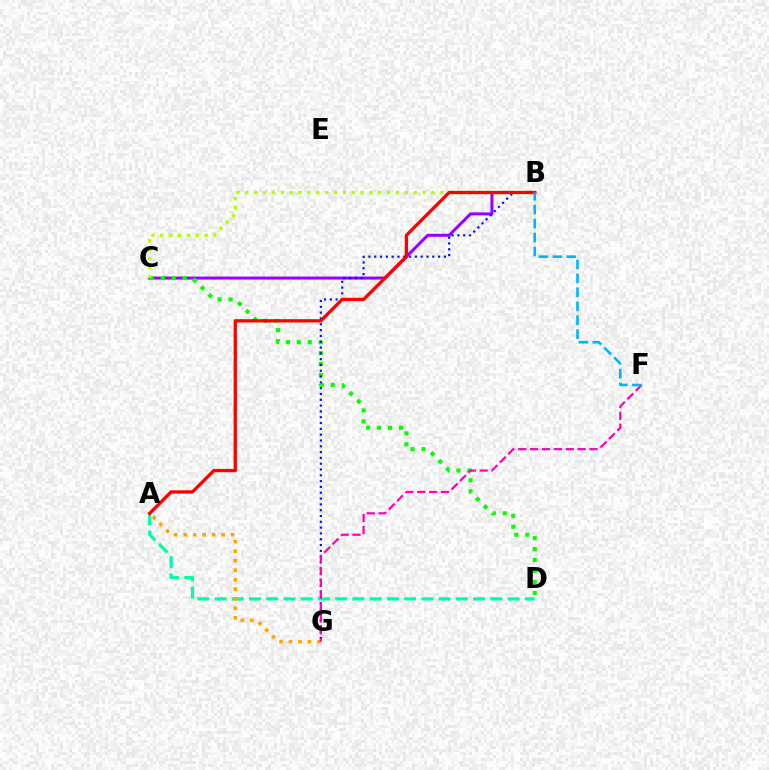{('B', 'C'): [{'color': '#9b00ff', 'line_style': 'solid', 'thickness': 2.16}, {'color': '#b3ff00', 'line_style': 'dotted', 'thickness': 2.41}], ('C', 'D'): [{'color': '#08ff00', 'line_style': 'dotted', 'thickness': 2.98}], ('B', 'G'): [{'color': '#0010ff', 'line_style': 'dotted', 'thickness': 1.58}], ('A', 'D'): [{'color': '#00ff9d', 'line_style': 'dashed', 'thickness': 2.34}], ('A', 'B'): [{'color': '#ff0000', 'line_style': 'solid', 'thickness': 2.37}], ('A', 'G'): [{'color': '#ffa500', 'line_style': 'dotted', 'thickness': 2.58}], ('F', 'G'): [{'color': '#ff00bd', 'line_style': 'dashed', 'thickness': 1.61}], ('B', 'F'): [{'color': '#00b5ff', 'line_style': 'dashed', 'thickness': 1.89}]}